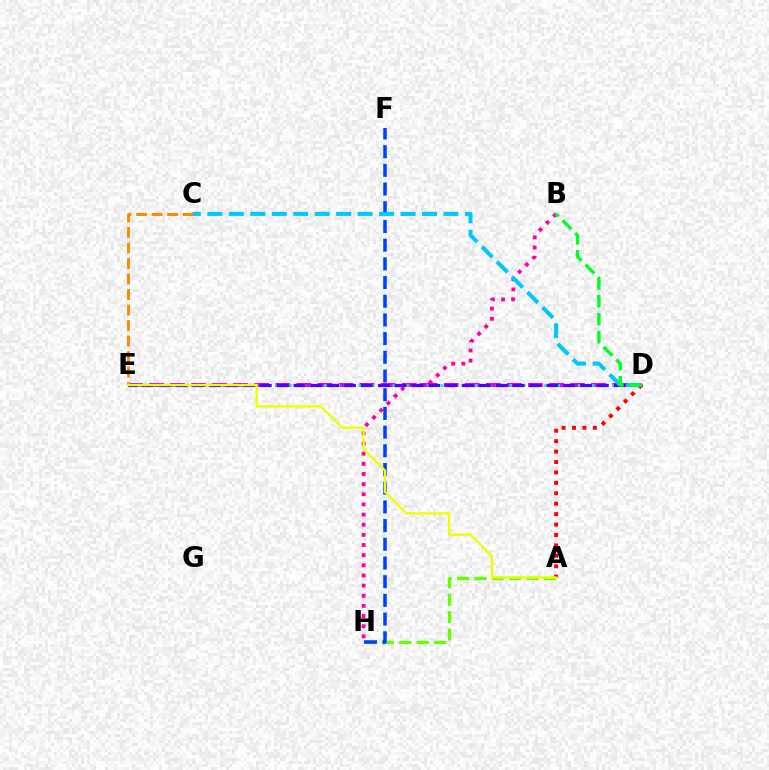{('D', 'E'): [{'color': '#d600ff', 'line_style': 'dashed', 'thickness': 2.86}, {'color': '#00ffaf', 'line_style': 'dotted', 'thickness': 1.87}, {'color': '#4f00ff', 'line_style': 'dashed', 'thickness': 2.29}], ('A', 'H'): [{'color': '#66ff00', 'line_style': 'dashed', 'thickness': 2.36}], ('B', 'H'): [{'color': '#ff00a0', 'line_style': 'dotted', 'thickness': 2.76}], ('F', 'H'): [{'color': '#003fff', 'line_style': 'dashed', 'thickness': 2.54}], ('A', 'D'): [{'color': '#ff0000', 'line_style': 'dotted', 'thickness': 2.83}], ('C', 'D'): [{'color': '#00c7ff', 'line_style': 'dashed', 'thickness': 2.92}], ('B', 'D'): [{'color': '#00ff27', 'line_style': 'dashed', 'thickness': 2.44}], ('C', 'E'): [{'color': '#ff8800', 'line_style': 'dashed', 'thickness': 2.11}], ('A', 'E'): [{'color': '#eeff00', 'line_style': 'solid', 'thickness': 1.67}]}